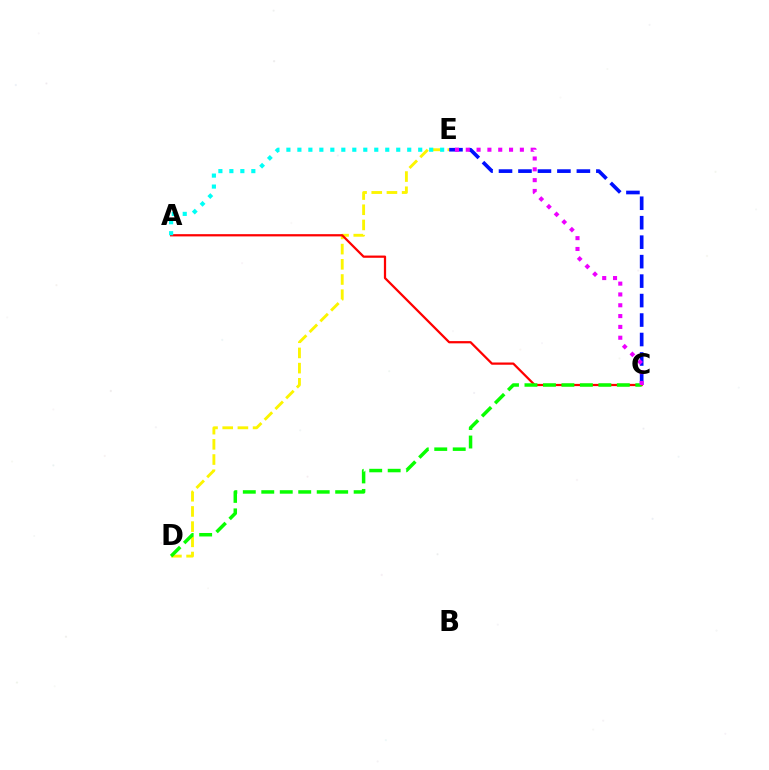{('D', 'E'): [{'color': '#fcf500', 'line_style': 'dashed', 'thickness': 2.06}], ('A', 'C'): [{'color': '#ff0000', 'line_style': 'solid', 'thickness': 1.61}], ('C', 'E'): [{'color': '#0010ff', 'line_style': 'dashed', 'thickness': 2.64}, {'color': '#ee00ff', 'line_style': 'dotted', 'thickness': 2.94}], ('C', 'D'): [{'color': '#08ff00', 'line_style': 'dashed', 'thickness': 2.51}], ('A', 'E'): [{'color': '#00fff6', 'line_style': 'dotted', 'thickness': 2.98}]}